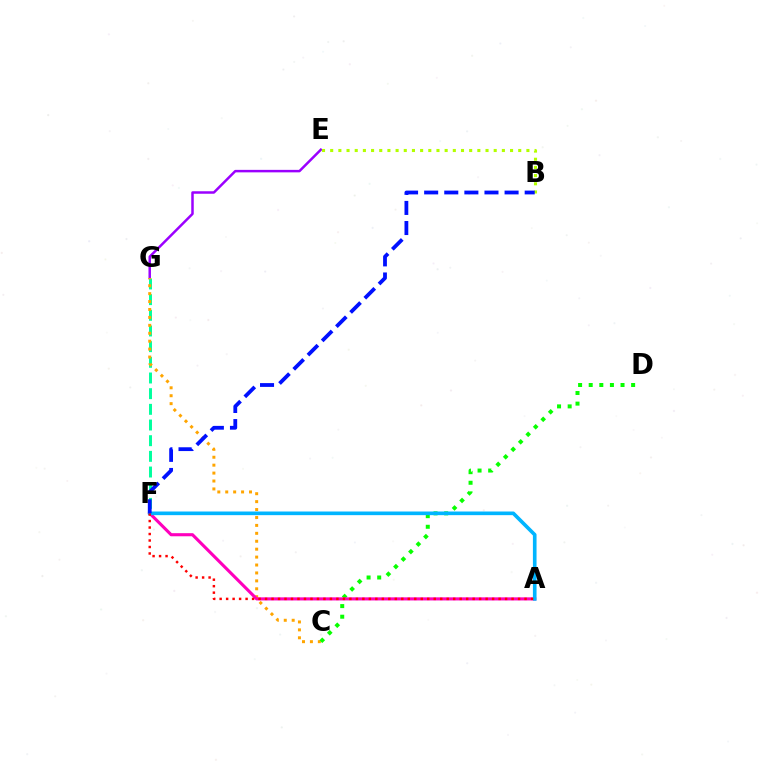{('E', 'G'): [{'color': '#9b00ff', 'line_style': 'solid', 'thickness': 1.79}], ('B', 'E'): [{'color': '#b3ff00', 'line_style': 'dotted', 'thickness': 2.22}], ('F', 'G'): [{'color': '#00ff9d', 'line_style': 'dashed', 'thickness': 2.13}], ('C', 'G'): [{'color': '#ffa500', 'line_style': 'dotted', 'thickness': 2.15}], ('C', 'D'): [{'color': '#08ff00', 'line_style': 'dotted', 'thickness': 2.88}], ('A', 'F'): [{'color': '#ff00bd', 'line_style': 'solid', 'thickness': 2.23}, {'color': '#00b5ff', 'line_style': 'solid', 'thickness': 2.62}, {'color': '#ff0000', 'line_style': 'dotted', 'thickness': 1.76}], ('B', 'F'): [{'color': '#0010ff', 'line_style': 'dashed', 'thickness': 2.73}]}